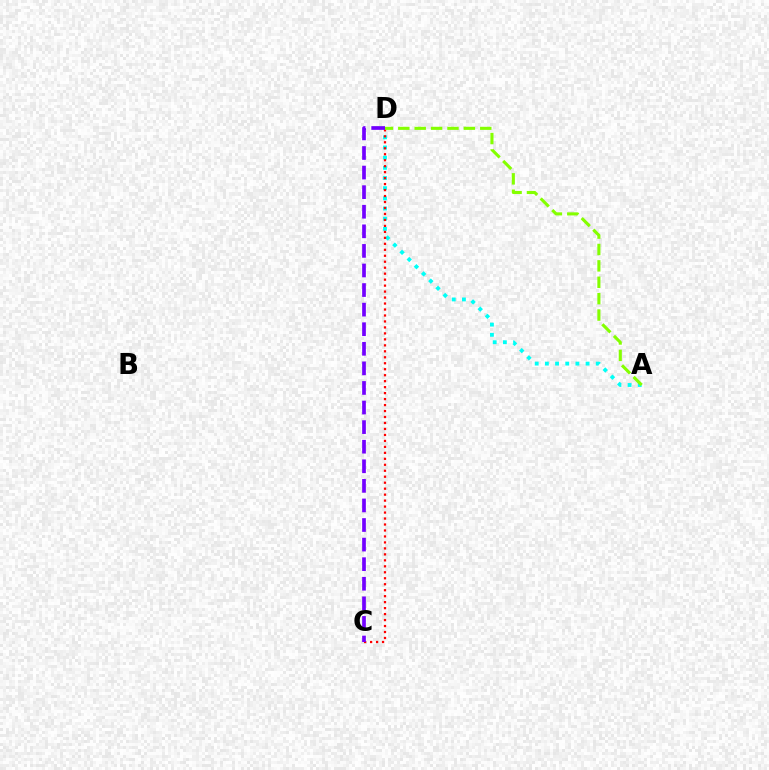{('A', 'D'): [{'color': '#00fff6', 'line_style': 'dotted', 'thickness': 2.76}, {'color': '#84ff00', 'line_style': 'dashed', 'thickness': 2.23}], ('C', 'D'): [{'color': '#ff0000', 'line_style': 'dotted', 'thickness': 1.62}, {'color': '#7200ff', 'line_style': 'dashed', 'thickness': 2.66}]}